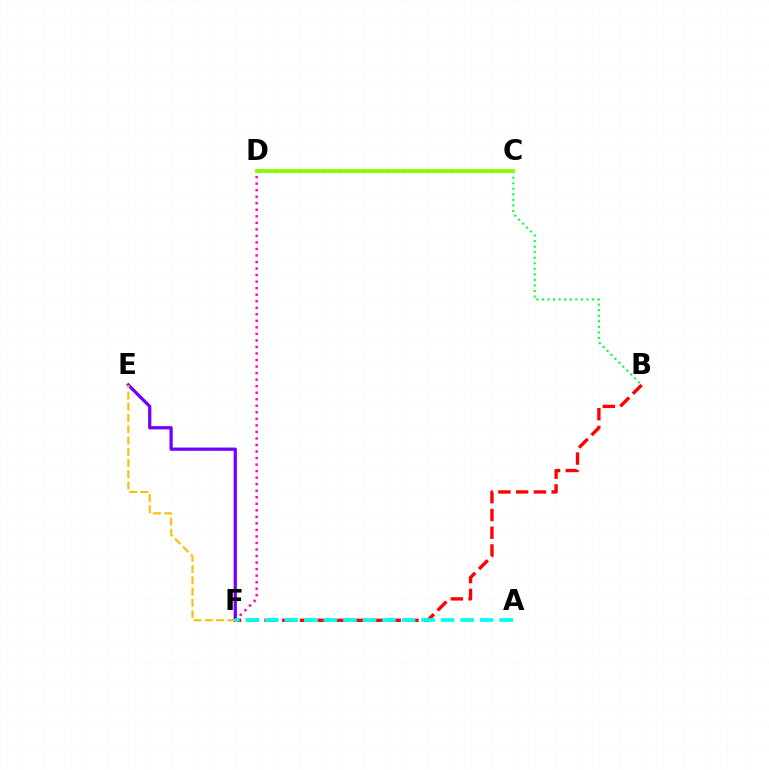{('C', 'D'): [{'color': '#004bff', 'line_style': 'dotted', 'thickness': 2.17}, {'color': '#84ff00', 'line_style': 'solid', 'thickness': 2.73}], ('D', 'F'): [{'color': '#ff00cf', 'line_style': 'dotted', 'thickness': 1.78}], ('B', 'F'): [{'color': '#ff0000', 'line_style': 'dashed', 'thickness': 2.41}], ('E', 'F'): [{'color': '#7200ff', 'line_style': 'solid', 'thickness': 2.35}, {'color': '#ffbd00', 'line_style': 'dashed', 'thickness': 1.53}], ('B', 'C'): [{'color': '#00ff39', 'line_style': 'dotted', 'thickness': 1.51}], ('A', 'F'): [{'color': '#00fff6', 'line_style': 'dashed', 'thickness': 2.65}]}